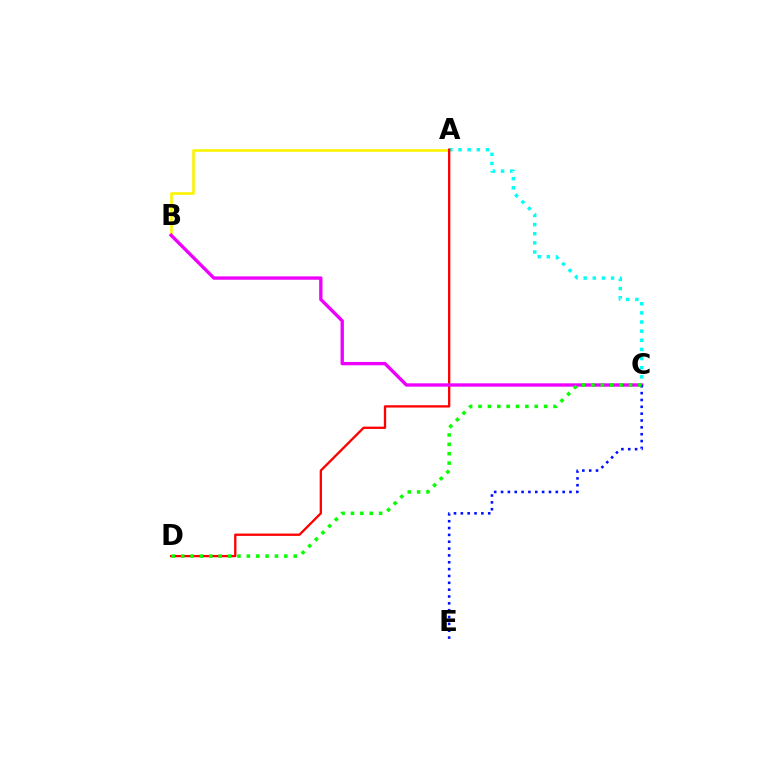{('A', 'B'): [{'color': '#fcf500', 'line_style': 'solid', 'thickness': 1.87}], ('A', 'C'): [{'color': '#00fff6', 'line_style': 'dotted', 'thickness': 2.48}], ('A', 'D'): [{'color': '#ff0000', 'line_style': 'solid', 'thickness': 1.66}], ('B', 'C'): [{'color': '#ee00ff', 'line_style': 'solid', 'thickness': 2.41}], ('C', 'E'): [{'color': '#0010ff', 'line_style': 'dotted', 'thickness': 1.86}], ('C', 'D'): [{'color': '#08ff00', 'line_style': 'dotted', 'thickness': 2.55}]}